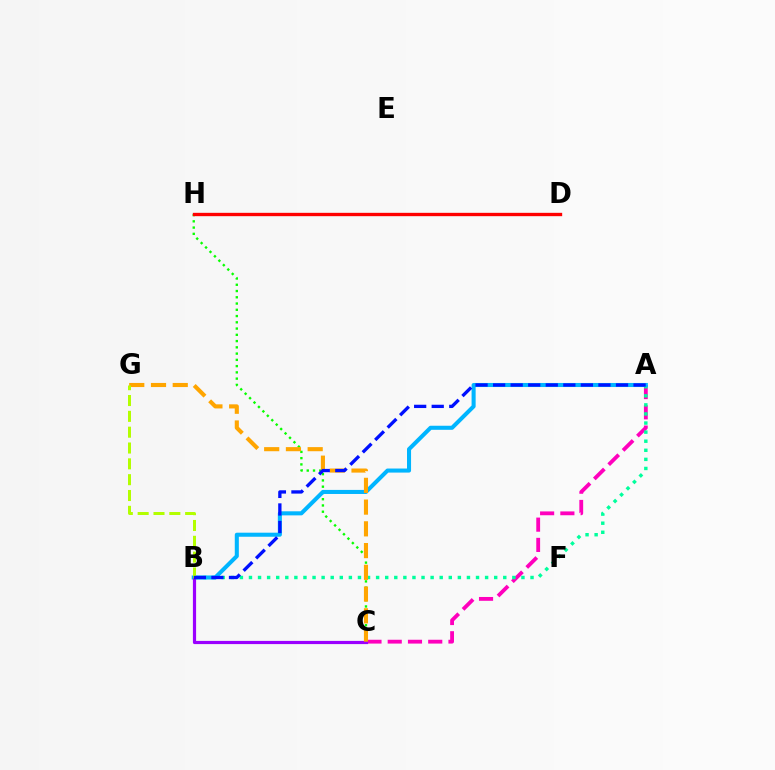{('A', 'C'): [{'color': '#ff00bd', 'line_style': 'dashed', 'thickness': 2.75}], ('A', 'B'): [{'color': '#00ff9d', 'line_style': 'dotted', 'thickness': 2.47}, {'color': '#00b5ff', 'line_style': 'solid', 'thickness': 2.92}, {'color': '#0010ff', 'line_style': 'dashed', 'thickness': 2.38}], ('C', 'H'): [{'color': '#08ff00', 'line_style': 'dotted', 'thickness': 1.7}], ('B', 'C'): [{'color': '#9b00ff', 'line_style': 'solid', 'thickness': 2.29}], ('C', 'G'): [{'color': '#ffa500', 'line_style': 'dashed', 'thickness': 2.95}], ('B', 'G'): [{'color': '#b3ff00', 'line_style': 'dashed', 'thickness': 2.15}], ('D', 'H'): [{'color': '#ff0000', 'line_style': 'solid', 'thickness': 2.41}]}